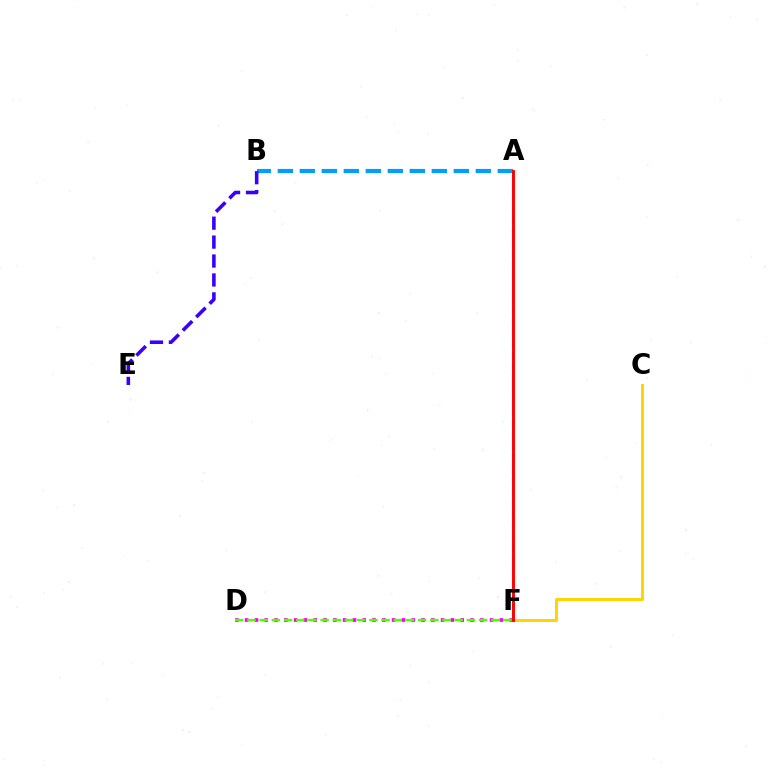{('A', 'B'): [{'color': '#009eff', 'line_style': 'dashed', 'thickness': 2.99}], ('C', 'F'): [{'color': '#ffd500', 'line_style': 'solid', 'thickness': 2.13}], ('D', 'F'): [{'color': '#ff00ed', 'line_style': 'dotted', 'thickness': 2.66}, {'color': '#4fff00', 'line_style': 'dashed', 'thickness': 1.66}], ('B', 'E'): [{'color': '#3700ff', 'line_style': 'dashed', 'thickness': 2.57}], ('A', 'F'): [{'color': '#00ff86', 'line_style': 'dashed', 'thickness': 1.54}, {'color': '#ff0000', 'line_style': 'solid', 'thickness': 2.1}]}